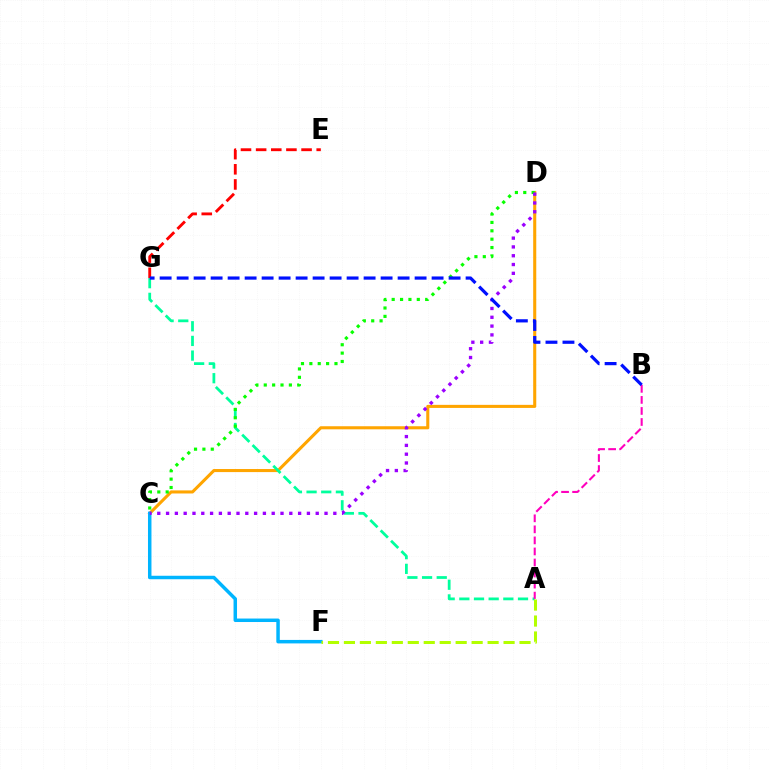{('C', 'D'): [{'color': '#ffa500', 'line_style': 'solid', 'thickness': 2.21}, {'color': '#08ff00', 'line_style': 'dotted', 'thickness': 2.27}, {'color': '#9b00ff', 'line_style': 'dotted', 'thickness': 2.39}], ('A', 'G'): [{'color': '#00ff9d', 'line_style': 'dashed', 'thickness': 1.99}], ('A', 'B'): [{'color': '#ff00bd', 'line_style': 'dashed', 'thickness': 1.5}], ('C', 'F'): [{'color': '#00b5ff', 'line_style': 'solid', 'thickness': 2.5}], ('A', 'F'): [{'color': '#b3ff00', 'line_style': 'dashed', 'thickness': 2.17}], ('E', 'G'): [{'color': '#ff0000', 'line_style': 'dashed', 'thickness': 2.06}], ('B', 'G'): [{'color': '#0010ff', 'line_style': 'dashed', 'thickness': 2.31}]}